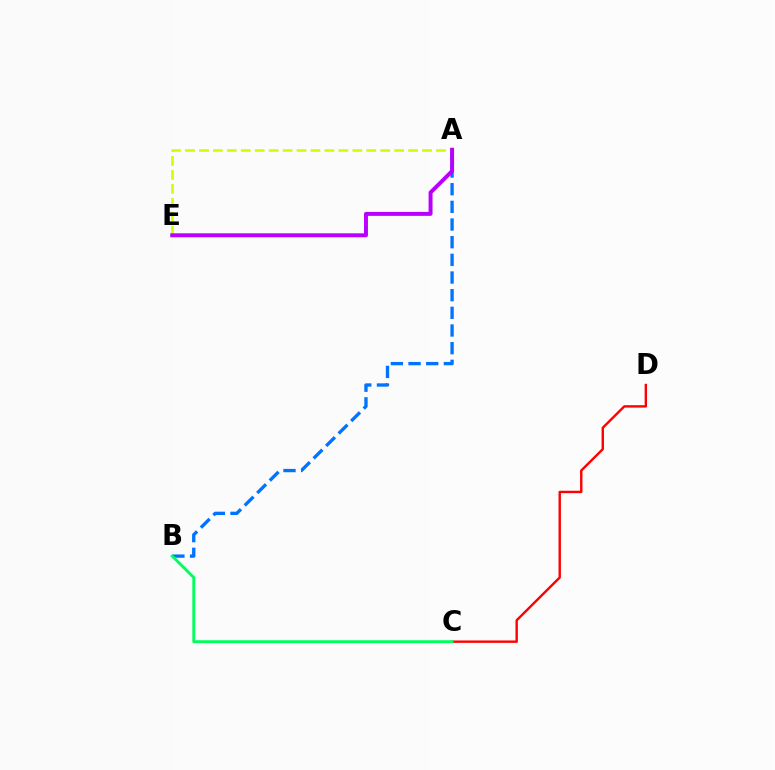{('C', 'D'): [{'color': '#ff0000', 'line_style': 'solid', 'thickness': 1.72}], ('A', 'B'): [{'color': '#0074ff', 'line_style': 'dashed', 'thickness': 2.4}], ('B', 'C'): [{'color': '#00ff5c', 'line_style': 'solid', 'thickness': 2.06}], ('A', 'E'): [{'color': '#d1ff00', 'line_style': 'dashed', 'thickness': 1.89}, {'color': '#b900ff', 'line_style': 'solid', 'thickness': 2.84}]}